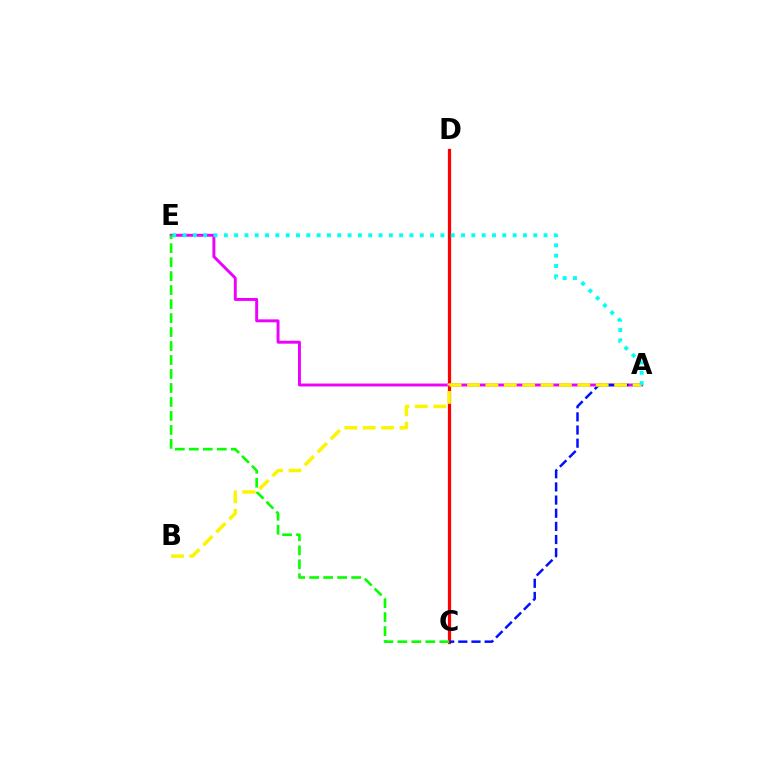{('C', 'D'): [{'color': '#ff0000', 'line_style': 'solid', 'thickness': 2.32}], ('A', 'E'): [{'color': '#ee00ff', 'line_style': 'solid', 'thickness': 2.11}, {'color': '#00fff6', 'line_style': 'dotted', 'thickness': 2.8}], ('A', 'C'): [{'color': '#0010ff', 'line_style': 'dashed', 'thickness': 1.79}], ('A', 'B'): [{'color': '#fcf500', 'line_style': 'dashed', 'thickness': 2.5}], ('C', 'E'): [{'color': '#08ff00', 'line_style': 'dashed', 'thickness': 1.9}]}